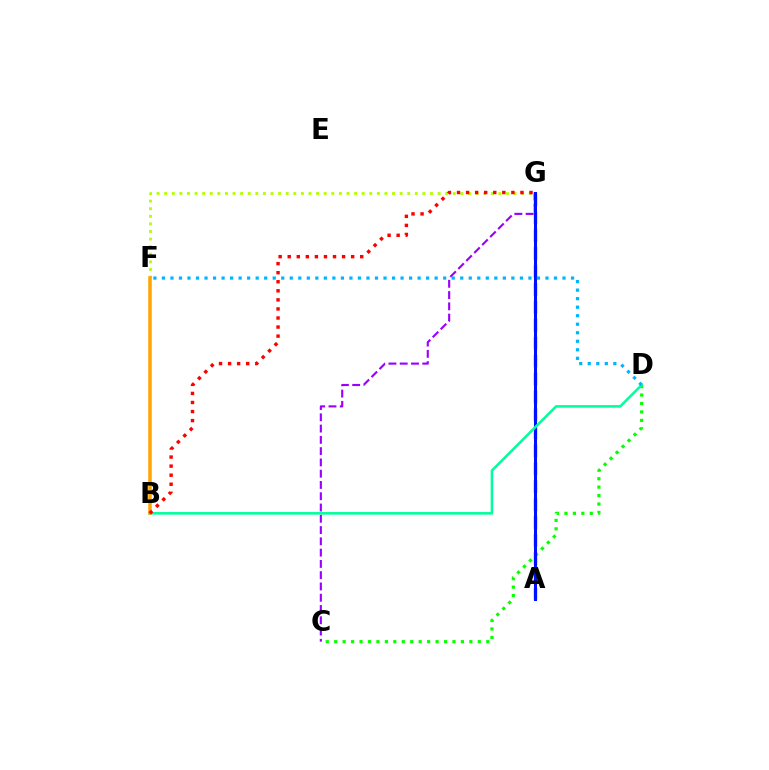{('A', 'G'): [{'color': '#ff00bd', 'line_style': 'dashed', 'thickness': 2.44}, {'color': '#0010ff', 'line_style': 'solid', 'thickness': 2.18}], ('C', 'G'): [{'color': '#9b00ff', 'line_style': 'dashed', 'thickness': 1.53}], ('C', 'D'): [{'color': '#08ff00', 'line_style': 'dotted', 'thickness': 2.3}], ('F', 'G'): [{'color': '#b3ff00', 'line_style': 'dotted', 'thickness': 2.06}], ('B', 'D'): [{'color': '#00ff9d', 'line_style': 'solid', 'thickness': 1.85}], ('B', 'F'): [{'color': '#ffa500', 'line_style': 'solid', 'thickness': 2.54}], ('B', 'G'): [{'color': '#ff0000', 'line_style': 'dotted', 'thickness': 2.46}], ('D', 'F'): [{'color': '#00b5ff', 'line_style': 'dotted', 'thickness': 2.32}]}